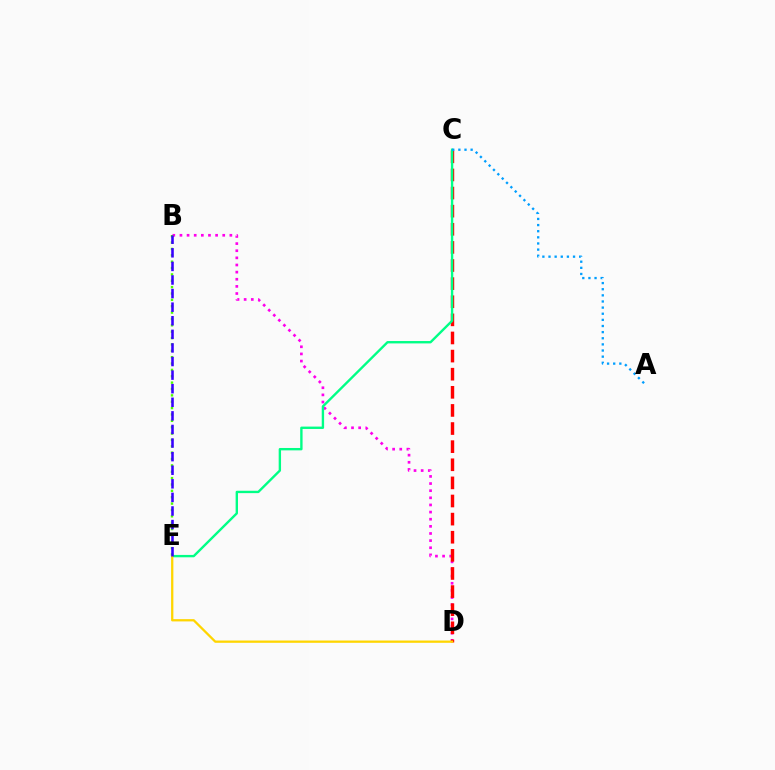{('B', 'D'): [{'color': '#ff00ed', 'line_style': 'dotted', 'thickness': 1.94}], ('B', 'E'): [{'color': '#4fff00', 'line_style': 'dotted', 'thickness': 1.73}, {'color': '#3700ff', 'line_style': 'dashed', 'thickness': 1.85}], ('C', 'D'): [{'color': '#ff0000', 'line_style': 'dashed', 'thickness': 2.46}], ('C', 'E'): [{'color': '#00ff86', 'line_style': 'solid', 'thickness': 1.71}], ('D', 'E'): [{'color': '#ffd500', 'line_style': 'solid', 'thickness': 1.64}], ('A', 'C'): [{'color': '#009eff', 'line_style': 'dotted', 'thickness': 1.67}]}